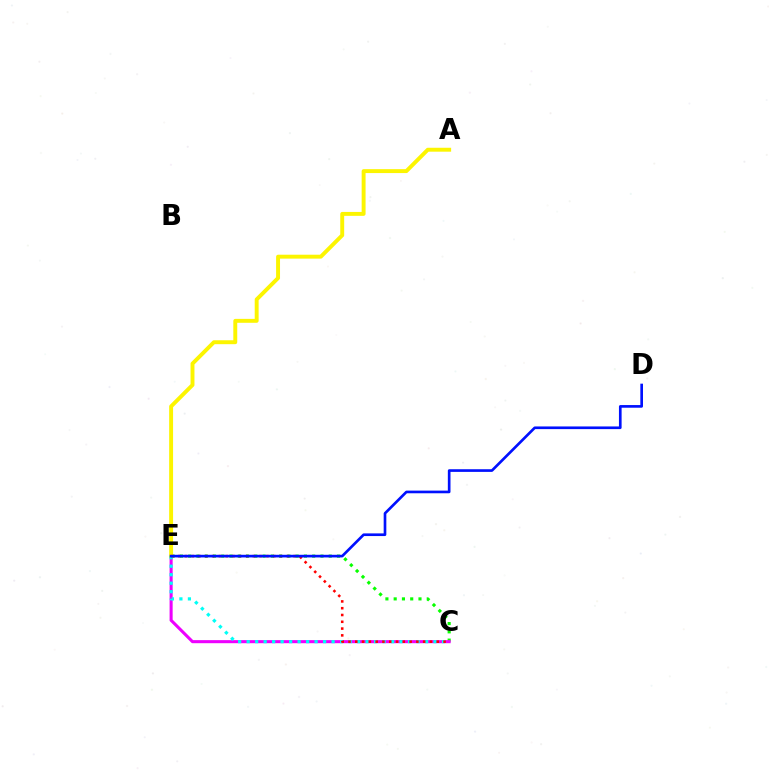{('C', 'E'): [{'color': '#08ff00', 'line_style': 'dotted', 'thickness': 2.25}, {'color': '#ee00ff', 'line_style': 'solid', 'thickness': 2.21}, {'color': '#00fff6', 'line_style': 'dotted', 'thickness': 2.31}, {'color': '#ff0000', 'line_style': 'dotted', 'thickness': 1.84}], ('A', 'E'): [{'color': '#fcf500', 'line_style': 'solid', 'thickness': 2.82}], ('D', 'E'): [{'color': '#0010ff', 'line_style': 'solid', 'thickness': 1.92}]}